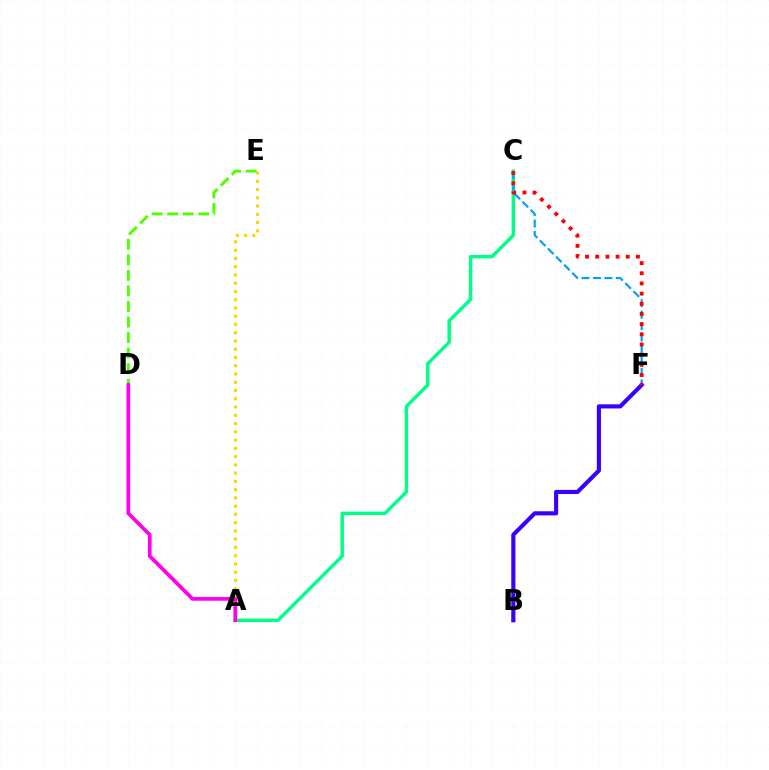{('A', 'C'): [{'color': '#00ff86', 'line_style': 'solid', 'thickness': 2.47}], ('A', 'E'): [{'color': '#ffd500', 'line_style': 'dotted', 'thickness': 2.24}], ('C', 'F'): [{'color': '#009eff', 'line_style': 'dashed', 'thickness': 1.56}, {'color': '#ff0000', 'line_style': 'dotted', 'thickness': 2.76}], ('D', 'E'): [{'color': '#4fff00', 'line_style': 'dashed', 'thickness': 2.11}], ('B', 'F'): [{'color': '#3700ff', 'line_style': 'solid', 'thickness': 2.97}], ('A', 'D'): [{'color': '#ff00ed', 'line_style': 'solid', 'thickness': 2.67}]}